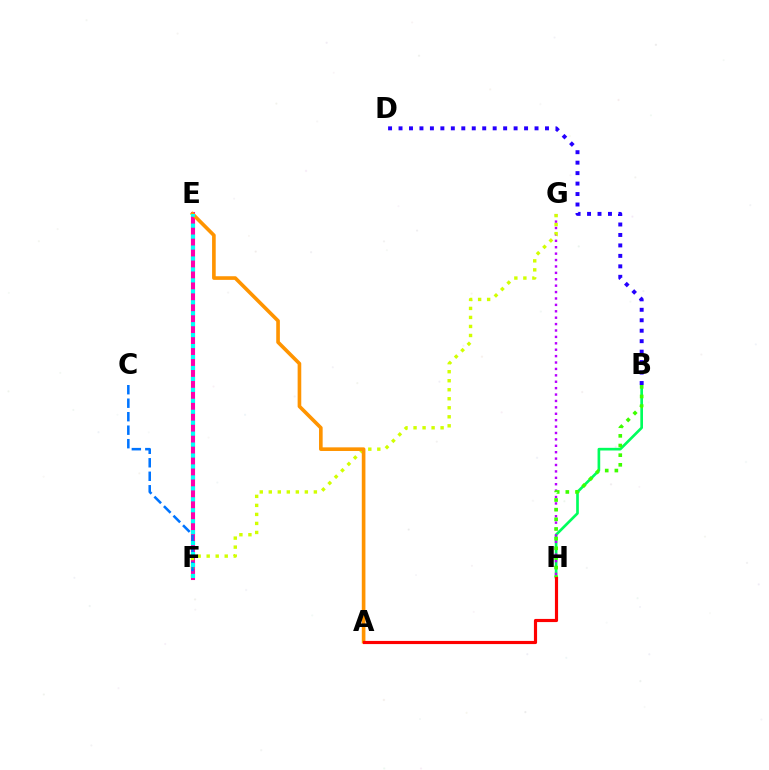{('B', 'H'): [{'color': '#00ff5c', 'line_style': 'solid', 'thickness': 1.92}, {'color': '#3dff00', 'line_style': 'dotted', 'thickness': 2.62}], ('G', 'H'): [{'color': '#b900ff', 'line_style': 'dotted', 'thickness': 1.74}], ('E', 'F'): [{'color': '#ff00ac', 'line_style': 'solid', 'thickness': 2.94}, {'color': '#00fff6', 'line_style': 'dotted', 'thickness': 2.97}], ('B', 'D'): [{'color': '#2500ff', 'line_style': 'dotted', 'thickness': 2.84}], ('F', 'G'): [{'color': '#d1ff00', 'line_style': 'dotted', 'thickness': 2.45}], ('C', 'F'): [{'color': '#0074ff', 'line_style': 'dashed', 'thickness': 1.83}], ('A', 'E'): [{'color': '#ff9400', 'line_style': 'solid', 'thickness': 2.62}], ('A', 'H'): [{'color': '#ff0000', 'line_style': 'solid', 'thickness': 2.27}]}